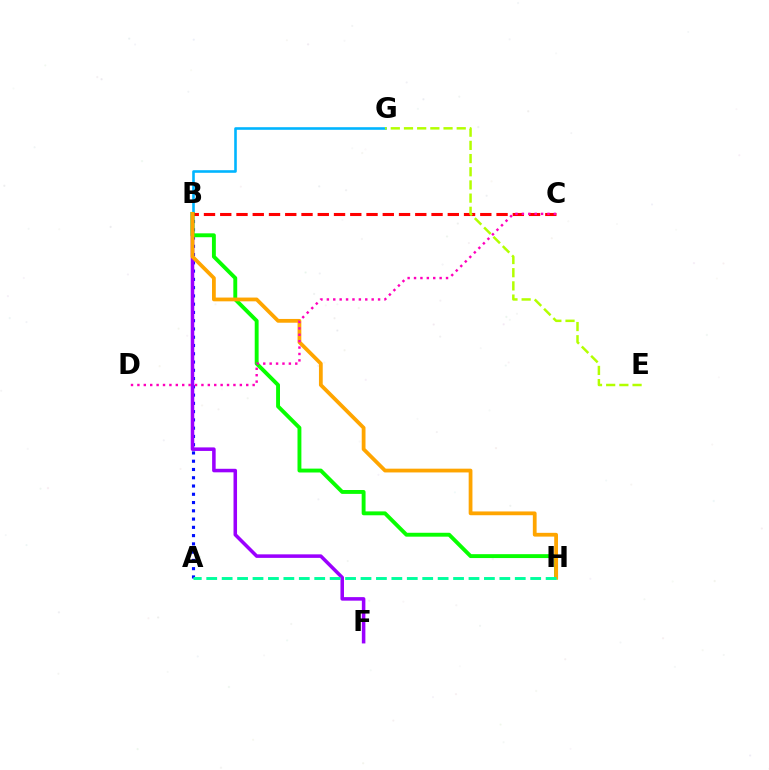{('B', 'G'): [{'color': '#00b5ff', 'line_style': 'solid', 'thickness': 1.87}], ('A', 'B'): [{'color': '#0010ff', 'line_style': 'dotted', 'thickness': 2.25}], ('B', 'F'): [{'color': '#9b00ff', 'line_style': 'solid', 'thickness': 2.54}], ('B', 'C'): [{'color': '#ff0000', 'line_style': 'dashed', 'thickness': 2.21}], ('B', 'H'): [{'color': '#08ff00', 'line_style': 'solid', 'thickness': 2.8}, {'color': '#ffa500', 'line_style': 'solid', 'thickness': 2.72}], ('A', 'H'): [{'color': '#00ff9d', 'line_style': 'dashed', 'thickness': 2.1}], ('E', 'G'): [{'color': '#b3ff00', 'line_style': 'dashed', 'thickness': 1.79}], ('C', 'D'): [{'color': '#ff00bd', 'line_style': 'dotted', 'thickness': 1.74}]}